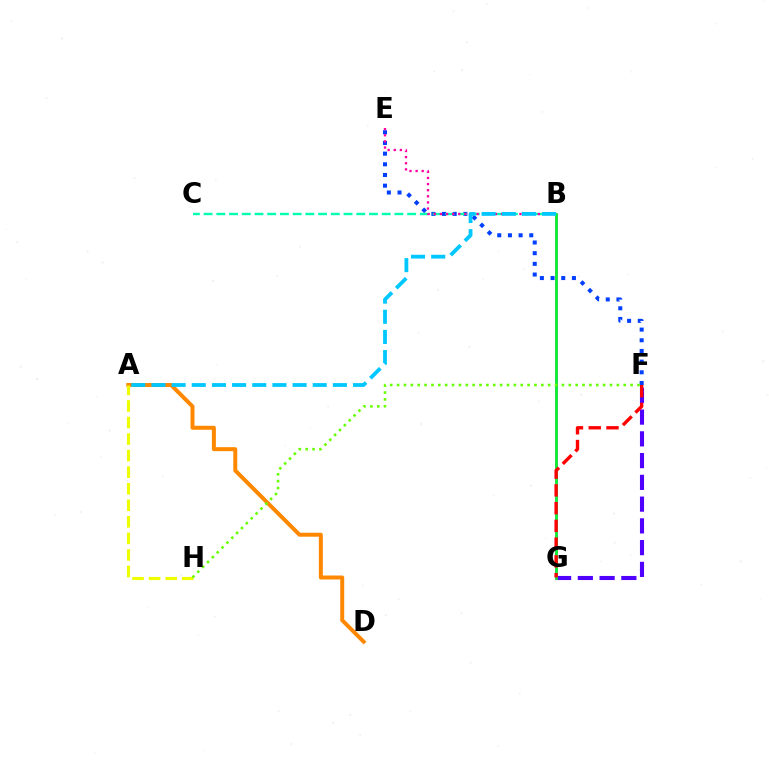{('F', 'G'): [{'color': '#4f00ff', 'line_style': 'dashed', 'thickness': 2.96}, {'color': '#ff0000', 'line_style': 'dashed', 'thickness': 2.41}], ('B', 'G'): [{'color': '#d600ff', 'line_style': 'solid', 'thickness': 1.89}, {'color': '#00ff27', 'line_style': 'solid', 'thickness': 1.91}], ('E', 'F'): [{'color': '#003fff', 'line_style': 'dotted', 'thickness': 2.9}], ('B', 'C'): [{'color': '#00ffaf', 'line_style': 'dashed', 'thickness': 1.73}], ('A', 'D'): [{'color': '#ff8800', 'line_style': 'solid', 'thickness': 2.86}], ('B', 'E'): [{'color': '#ff00a0', 'line_style': 'dotted', 'thickness': 1.66}], ('A', 'B'): [{'color': '#00c7ff', 'line_style': 'dashed', 'thickness': 2.74}], ('A', 'H'): [{'color': '#eeff00', 'line_style': 'dashed', 'thickness': 2.25}], ('F', 'H'): [{'color': '#66ff00', 'line_style': 'dotted', 'thickness': 1.87}]}